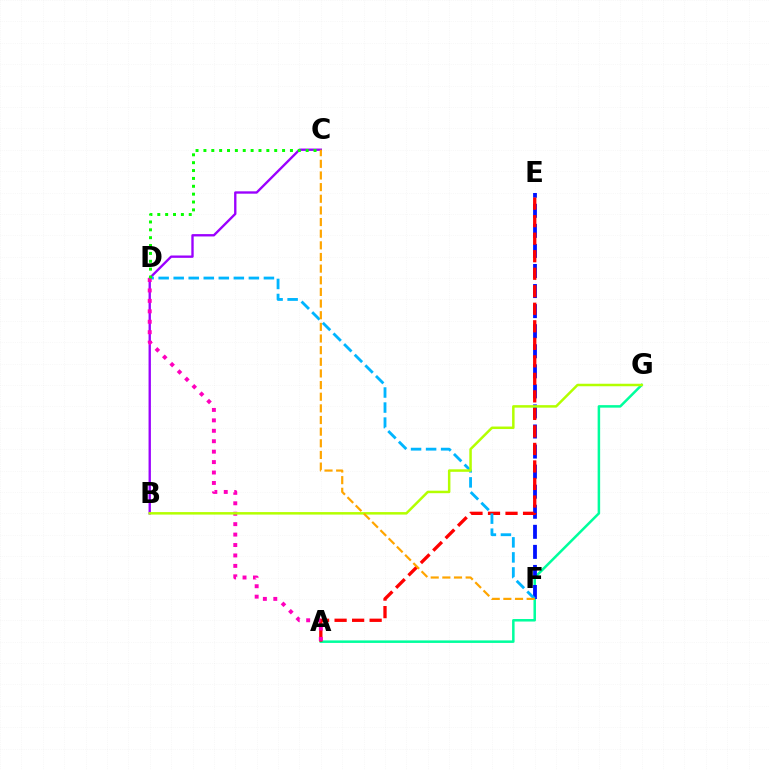{('A', 'G'): [{'color': '#00ff9d', 'line_style': 'solid', 'thickness': 1.81}], ('E', 'F'): [{'color': '#0010ff', 'line_style': 'dashed', 'thickness': 2.73}], ('B', 'C'): [{'color': '#9b00ff', 'line_style': 'solid', 'thickness': 1.69}], ('A', 'E'): [{'color': '#ff0000', 'line_style': 'dashed', 'thickness': 2.38}], ('D', 'F'): [{'color': '#00b5ff', 'line_style': 'dashed', 'thickness': 2.04}], ('A', 'D'): [{'color': '#ff00bd', 'line_style': 'dotted', 'thickness': 2.83}], ('B', 'G'): [{'color': '#b3ff00', 'line_style': 'solid', 'thickness': 1.8}], ('C', 'D'): [{'color': '#08ff00', 'line_style': 'dotted', 'thickness': 2.14}], ('C', 'F'): [{'color': '#ffa500', 'line_style': 'dashed', 'thickness': 1.58}]}